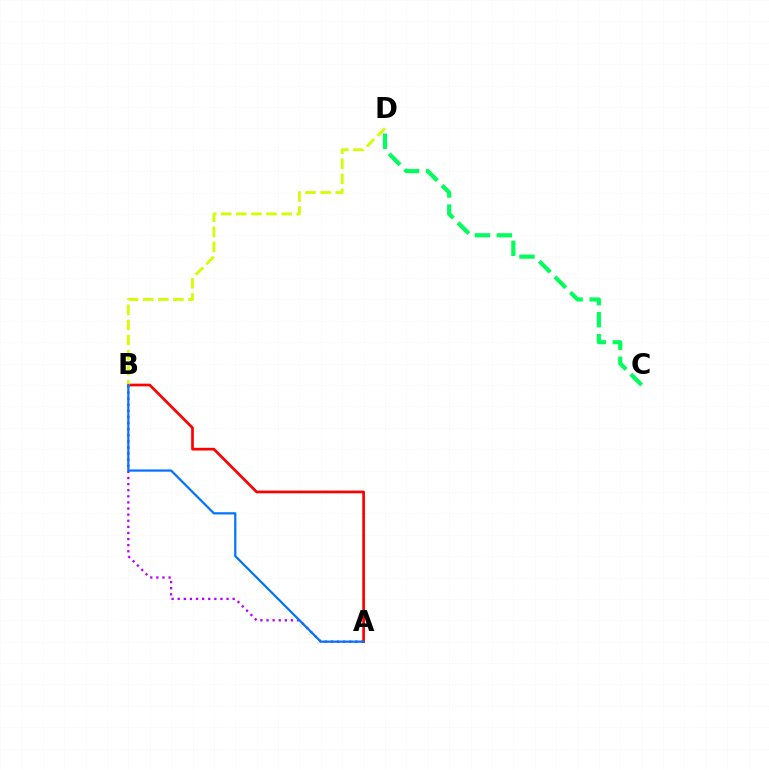{('A', 'B'): [{'color': '#b900ff', 'line_style': 'dotted', 'thickness': 1.66}, {'color': '#ff0000', 'line_style': 'solid', 'thickness': 1.94}, {'color': '#0074ff', 'line_style': 'solid', 'thickness': 1.6}], ('B', 'D'): [{'color': '#d1ff00', 'line_style': 'dashed', 'thickness': 2.05}], ('C', 'D'): [{'color': '#00ff5c', 'line_style': 'dashed', 'thickness': 2.99}]}